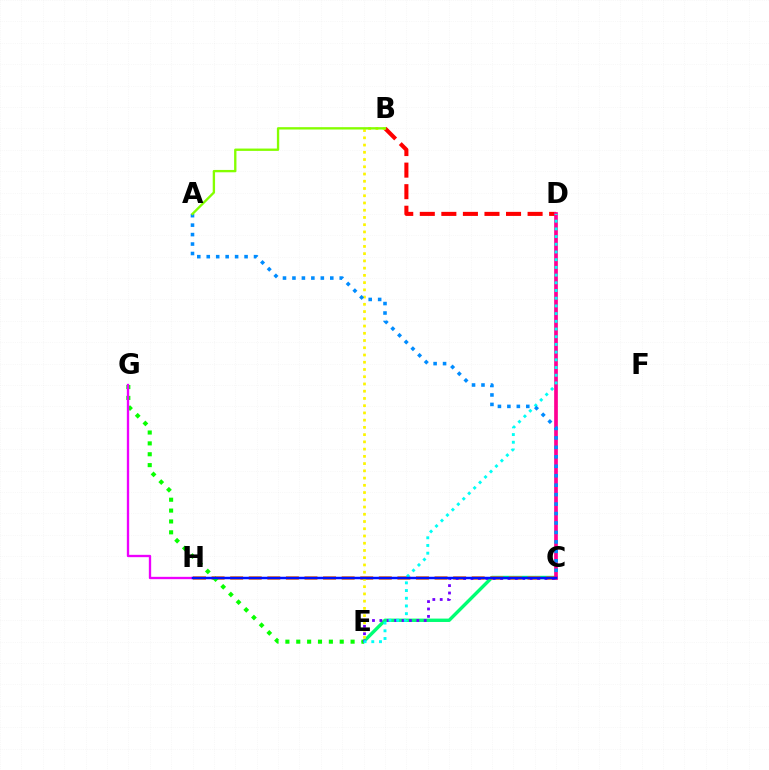{('C', 'E'): [{'color': '#00ff74', 'line_style': 'solid', 'thickness': 2.44}, {'color': '#7200ff', 'line_style': 'dotted', 'thickness': 2.01}], ('B', 'D'): [{'color': '#ff0000', 'line_style': 'dashed', 'thickness': 2.93}], ('C', 'H'): [{'color': '#ff7c00', 'line_style': 'dashed', 'thickness': 2.52}, {'color': '#0010ff', 'line_style': 'solid', 'thickness': 1.79}], ('E', 'G'): [{'color': '#08ff00', 'line_style': 'dotted', 'thickness': 2.95}], ('C', 'D'): [{'color': '#ff0094', 'line_style': 'solid', 'thickness': 2.66}], ('G', 'H'): [{'color': '#ee00ff', 'line_style': 'solid', 'thickness': 1.68}], ('B', 'E'): [{'color': '#fcf500', 'line_style': 'dotted', 'thickness': 1.97}], ('D', 'E'): [{'color': '#00fff6', 'line_style': 'dotted', 'thickness': 2.09}], ('A', 'C'): [{'color': '#008cff', 'line_style': 'dotted', 'thickness': 2.57}], ('A', 'B'): [{'color': '#84ff00', 'line_style': 'solid', 'thickness': 1.69}]}